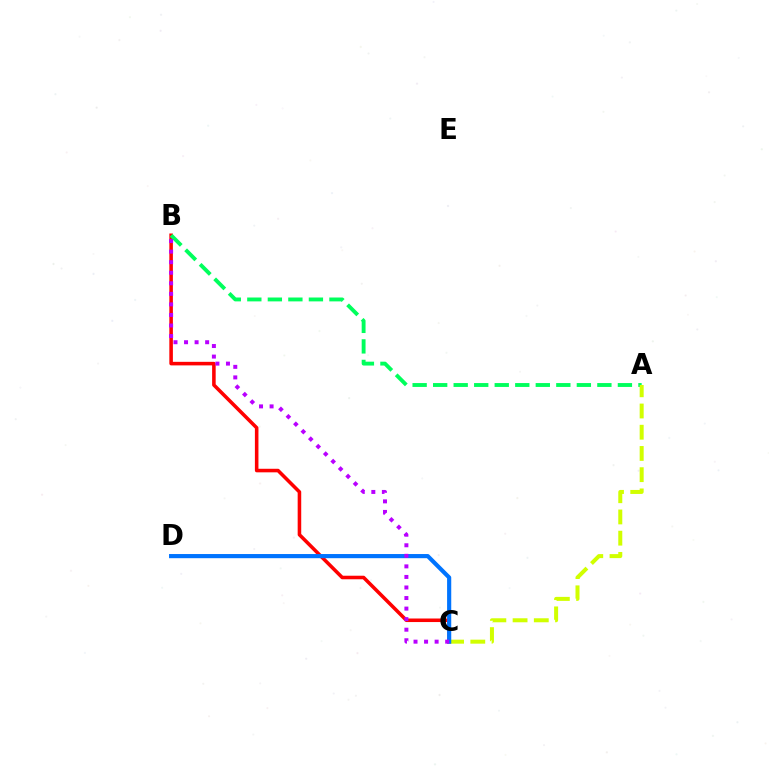{('B', 'C'): [{'color': '#ff0000', 'line_style': 'solid', 'thickness': 2.56}, {'color': '#b900ff', 'line_style': 'dotted', 'thickness': 2.87}], ('A', 'B'): [{'color': '#00ff5c', 'line_style': 'dashed', 'thickness': 2.79}], ('A', 'C'): [{'color': '#d1ff00', 'line_style': 'dashed', 'thickness': 2.88}], ('C', 'D'): [{'color': '#0074ff', 'line_style': 'solid', 'thickness': 2.99}]}